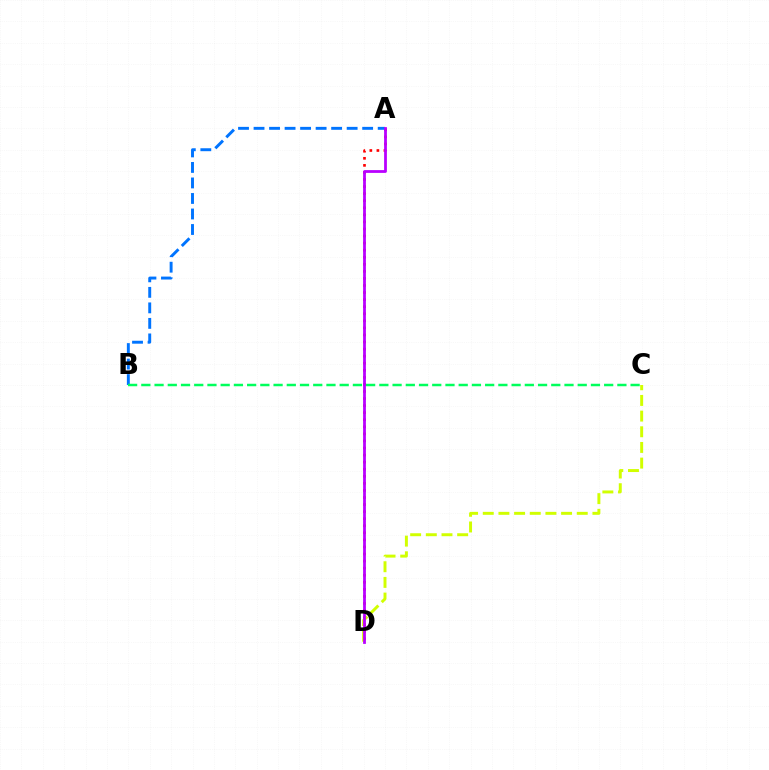{('A', 'D'): [{'color': '#ff0000', 'line_style': 'dotted', 'thickness': 1.92}, {'color': '#b900ff', 'line_style': 'solid', 'thickness': 2.0}], ('A', 'B'): [{'color': '#0074ff', 'line_style': 'dashed', 'thickness': 2.11}], ('B', 'C'): [{'color': '#00ff5c', 'line_style': 'dashed', 'thickness': 1.8}], ('C', 'D'): [{'color': '#d1ff00', 'line_style': 'dashed', 'thickness': 2.13}]}